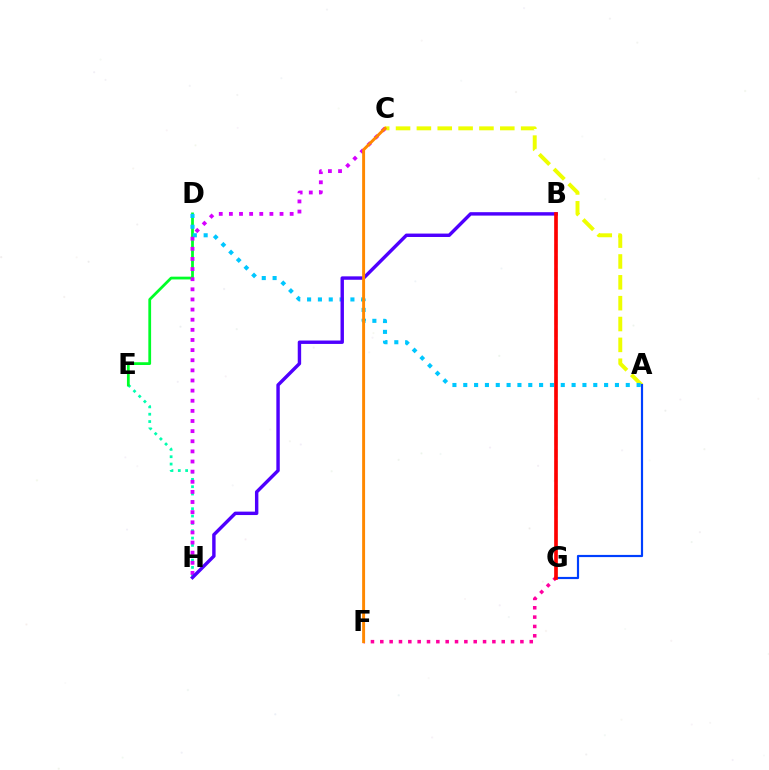{('A', 'C'): [{'color': '#eeff00', 'line_style': 'dashed', 'thickness': 2.83}], ('A', 'G'): [{'color': '#003fff', 'line_style': 'solid', 'thickness': 1.57}], ('E', 'H'): [{'color': '#00ffaf', 'line_style': 'dotted', 'thickness': 1.99}], ('D', 'E'): [{'color': '#00ff27', 'line_style': 'solid', 'thickness': 1.99}], ('A', 'D'): [{'color': '#00c7ff', 'line_style': 'dotted', 'thickness': 2.94}], ('F', 'G'): [{'color': '#ff00a0', 'line_style': 'dotted', 'thickness': 2.54}], ('B', 'G'): [{'color': '#66ff00', 'line_style': 'dashed', 'thickness': 1.64}, {'color': '#ff0000', 'line_style': 'solid', 'thickness': 2.64}], ('C', 'H'): [{'color': '#d600ff', 'line_style': 'dotted', 'thickness': 2.75}], ('B', 'H'): [{'color': '#4f00ff', 'line_style': 'solid', 'thickness': 2.46}], ('C', 'F'): [{'color': '#ff8800', 'line_style': 'solid', 'thickness': 2.12}]}